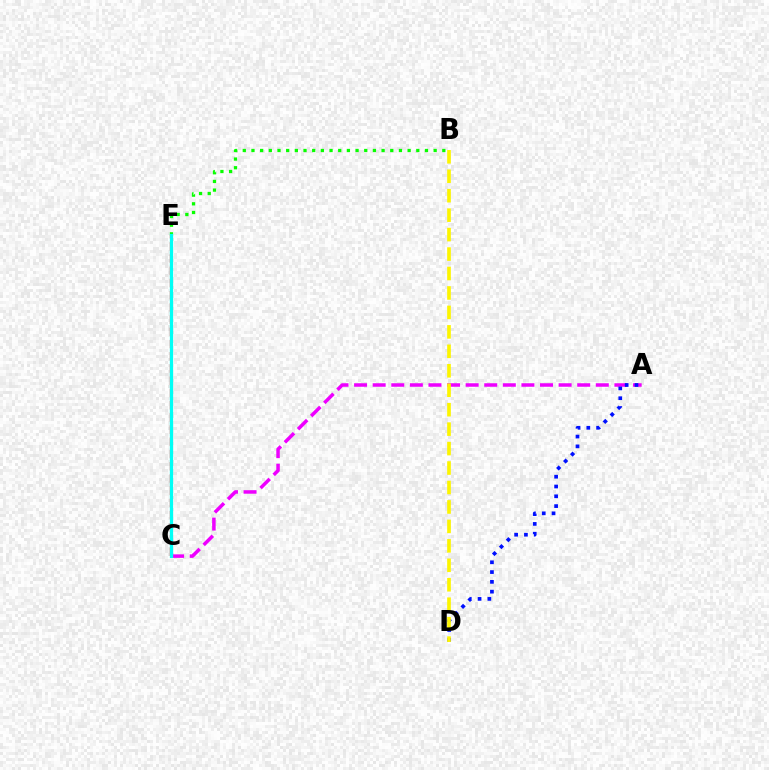{('B', 'E'): [{'color': '#08ff00', 'line_style': 'dotted', 'thickness': 2.36}], ('A', 'C'): [{'color': '#ee00ff', 'line_style': 'dashed', 'thickness': 2.53}], ('A', 'D'): [{'color': '#0010ff', 'line_style': 'dotted', 'thickness': 2.66}], ('C', 'E'): [{'color': '#ff0000', 'line_style': 'dashed', 'thickness': 1.66}, {'color': '#00fff6', 'line_style': 'solid', 'thickness': 2.34}], ('B', 'D'): [{'color': '#fcf500', 'line_style': 'dashed', 'thickness': 2.64}]}